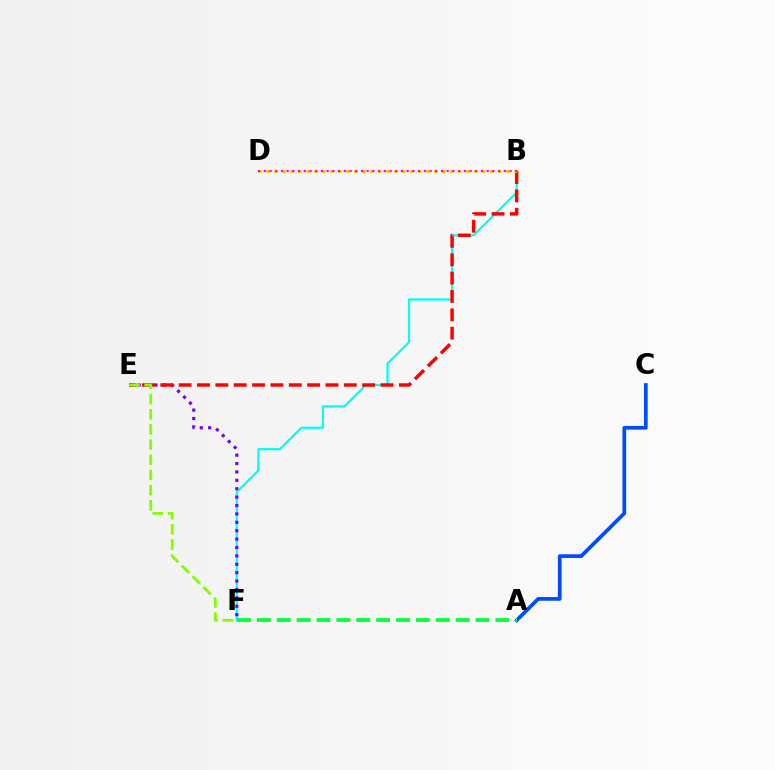{('B', 'F'): [{'color': '#00fff6', 'line_style': 'solid', 'thickness': 1.59}], ('E', 'F'): [{'color': '#7200ff', 'line_style': 'dotted', 'thickness': 2.28}, {'color': '#84ff00', 'line_style': 'dashed', 'thickness': 2.06}], ('B', 'E'): [{'color': '#ff0000', 'line_style': 'dashed', 'thickness': 2.49}], ('A', 'C'): [{'color': '#004bff', 'line_style': 'solid', 'thickness': 2.66}], ('A', 'F'): [{'color': '#00ff39', 'line_style': 'dashed', 'thickness': 2.7}], ('B', 'D'): [{'color': '#ffbd00', 'line_style': 'dotted', 'thickness': 2.17}, {'color': '#ff00cf', 'line_style': 'dotted', 'thickness': 1.55}]}